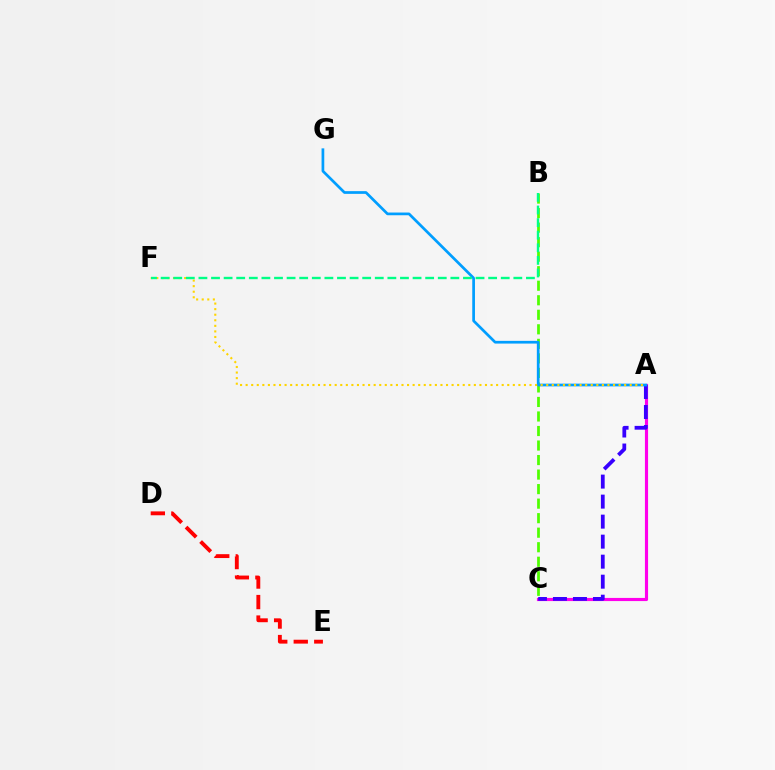{('B', 'C'): [{'color': '#4fff00', 'line_style': 'dashed', 'thickness': 1.97}], ('A', 'C'): [{'color': '#ff00ed', 'line_style': 'solid', 'thickness': 2.27}, {'color': '#3700ff', 'line_style': 'dashed', 'thickness': 2.72}], ('D', 'E'): [{'color': '#ff0000', 'line_style': 'dashed', 'thickness': 2.79}], ('A', 'G'): [{'color': '#009eff', 'line_style': 'solid', 'thickness': 1.95}], ('A', 'F'): [{'color': '#ffd500', 'line_style': 'dotted', 'thickness': 1.51}], ('B', 'F'): [{'color': '#00ff86', 'line_style': 'dashed', 'thickness': 1.71}]}